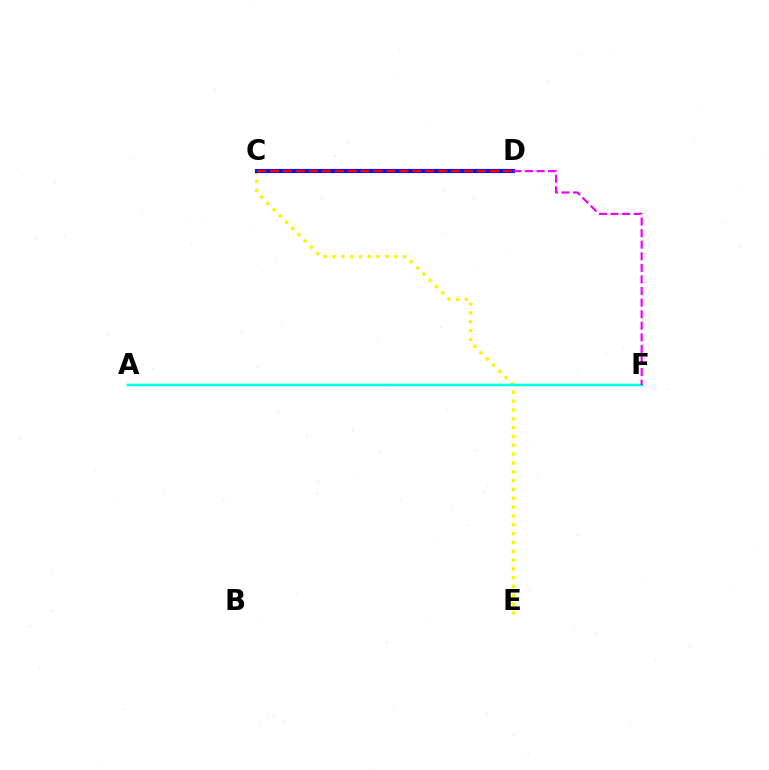{('C', 'E'): [{'color': '#fcf500', 'line_style': 'dotted', 'thickness': 2.4}], ('C', 'D'): [{'color': '#0010ff', 'line_style': 'solid', 'thickness': 2.96}, {'color': '#ff0000', 'line_style': 'dashed', 'thickness': 1.76}], ('A', 'F'): [{'color': '#08ff00', 'line_style': 'solid', 'thickness': 1.6}, {'color': '#00fff6', 'line_style': 'solid', 'thickness': 1.78}], ('D', 'F'): [{'color': '#ee00ff', 'line_style': 'dashed', 'thickness': 1.57}]}